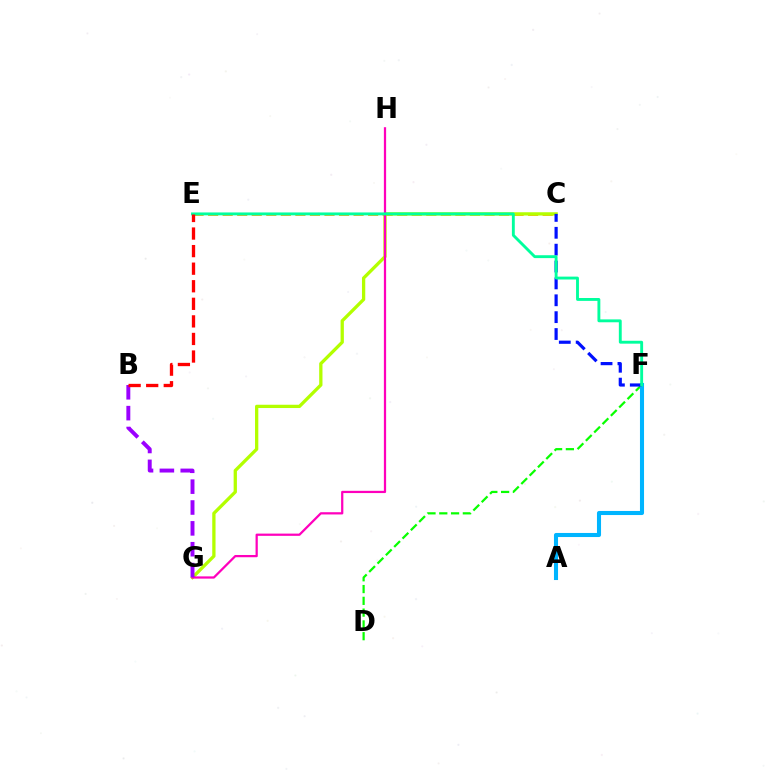{('C', 'E'): [{'color': '#ffa500', 'line_style': 'dashed', 'thickness': 1.98}], ('C', 'G'): [{'color': '#b3ff00', 'line_style': 'solid', 'thickness': 2.37}], ('D', 'F'): [{'color': '#08ff00', 'line_style': 'dashed', 'thickness': 1.6}], ('G', 'H'): [{'color': '#ff00bd', 'line_style': 'solid', 'thickness': 1.61}], ('B', 'G'): [{'color': '#9b00ff', 'line_style': 'dashed', 'thickness': 2.83}], ('A', 'F'): [{'color': '#00b5ff', 'line_style': 'solid', 'thickness': 2.94}], ('C', 'F'): [{'color': '#0010ff', 'line_style': 'dashed', 'thickness': 2.29}], ('E', 'F'): [{'color': '#00ff9d', 'line_style': 'solid', 'thickness': 2.07}], ('B', 'E'): [{'color': '#ff0000', 'line_style': 'dashed', 'thickness': 2.39}]}